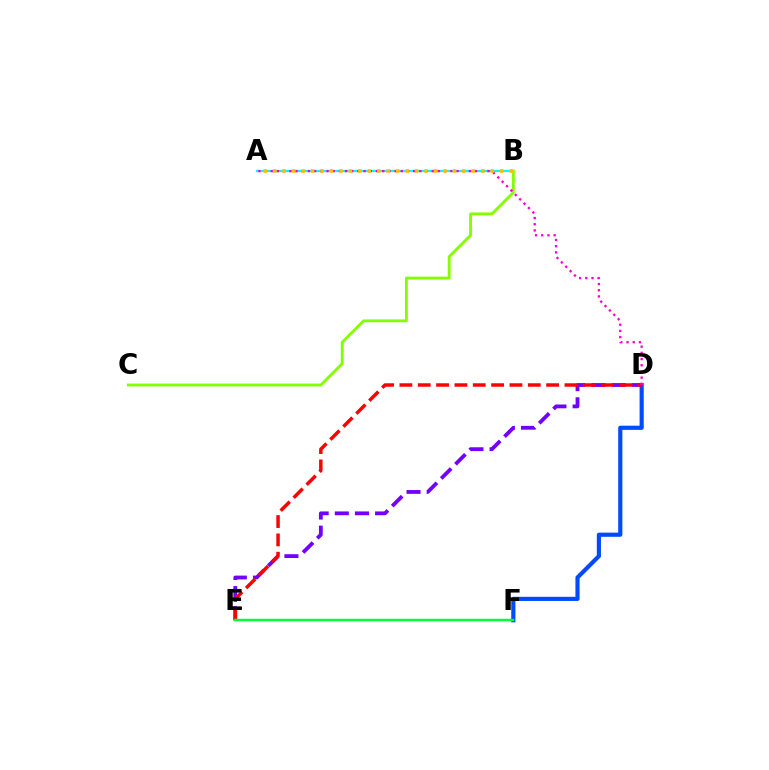{('D', 'F'): [{'color': '#004bff', 'line_style': 'solid', 'thickness': 3.0}], ('D', 'E'): [{'color': '#7200ff', 'line_style': 'dashed', 'thickness': 2.74}, {'color': '#ff0000', 'line_style': 'dashed', 'thickness': 2.49}], ('A', 'B'): [{'color': '#00fff6', 'line_style': 'solid', 'thickness': 1.58}, {'color': '#ffbd00', 'line_style': 'dotted', 'thickness': 2.57}], ('B', 'C'): [{'color': '#84ff00', 'line_style': 'solid', 'thickness': 2.05}], ('A', 'D'): [{'color': '#ff00cf', 'line_style': 'dotted', 'thickness': 1.68}], ('E', 'F'): [{'color': '#00ff39', 'line_style': 'solid', 'thickness': 1.78}]}